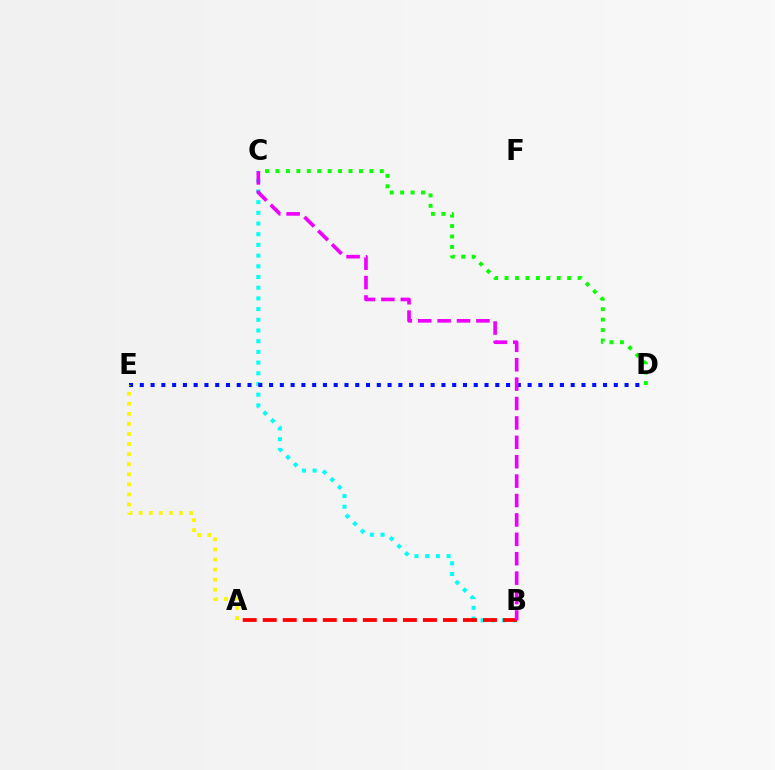{('B', 'C'): [{'color': '#00fff6', 'line_style': 'dotted', 'thickness': 2.91}, {'color': '#ee00ff', 'line_style': 'dashed', 'thickness': 2.64}], ('A', 'B'): [{'color': '#ff0000', 'line_style': 'dashed', 'thickness': 2.72}], ('D', 'E'): [{'color': '#0010ff', 'line_style': 'dotted', 'thickness': 2.93}], ('C', 'D'): [{'color': '#08ff00', 'line_style': 'dotted', 'thickness': 2.83}], ('A', 'E'): [{'color': '#fcf500', 'line_style': 'dotted', 'thickness': 2.74}]}